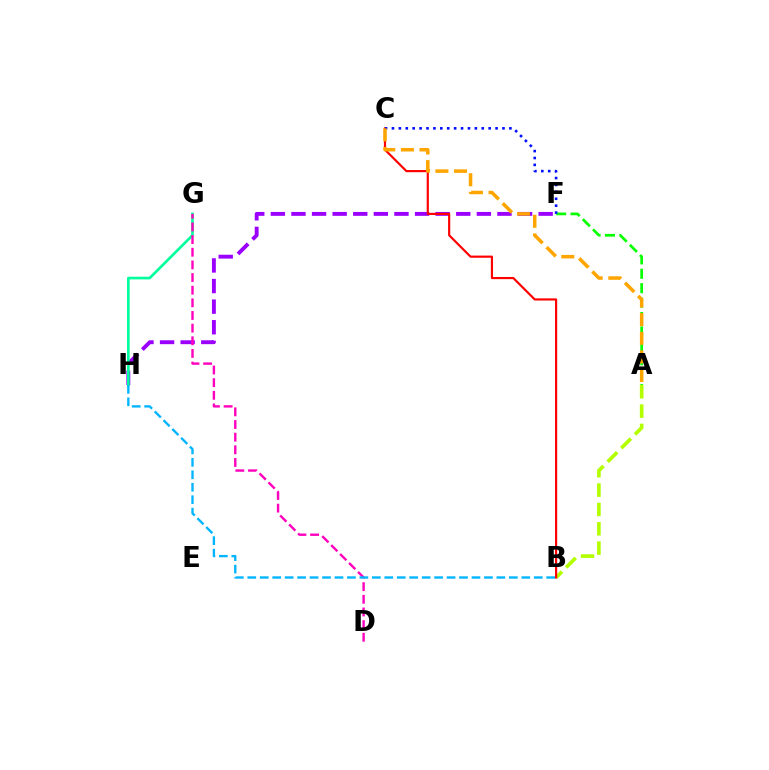{('A', 'B'): [{'color': '#b3ff00', 'line_style': 'dashed', 'thickness': 2.63}], ('F', 'H'): [{'color': '#9b00ff', 'line_style': 'dashed', 'thickness': 2.8}], ('A', 'F'): [{'color': '#08ff00', 'line_style': 'dashed', 'thickness': 1.96}], ('B', 'C'): [{'color': '#ff0000', 'line_style': 'solid', 'thickness': 1.56}], ('G', 'H'): [{'color': '#00ff9d', 'line_style': 'solid', 'thickness': 1.92}], ('C', 'F'): [{'color': '#0010ff', 'line_style': 'dotted', 'thickness': 1.88}], ('D', 'G'): [{'color': '#ff00bd', 'line_style': 'dashed', 'thickness': 1.72}], ('B', 'H'): [{'color': '#00b5ff', 'line_style': 'dashed', 'thickness': 1.69}], ('A', 'C'): [{'color': '#ffa500', 'line_style': 'dashed', 'thickness': 2.53}]}